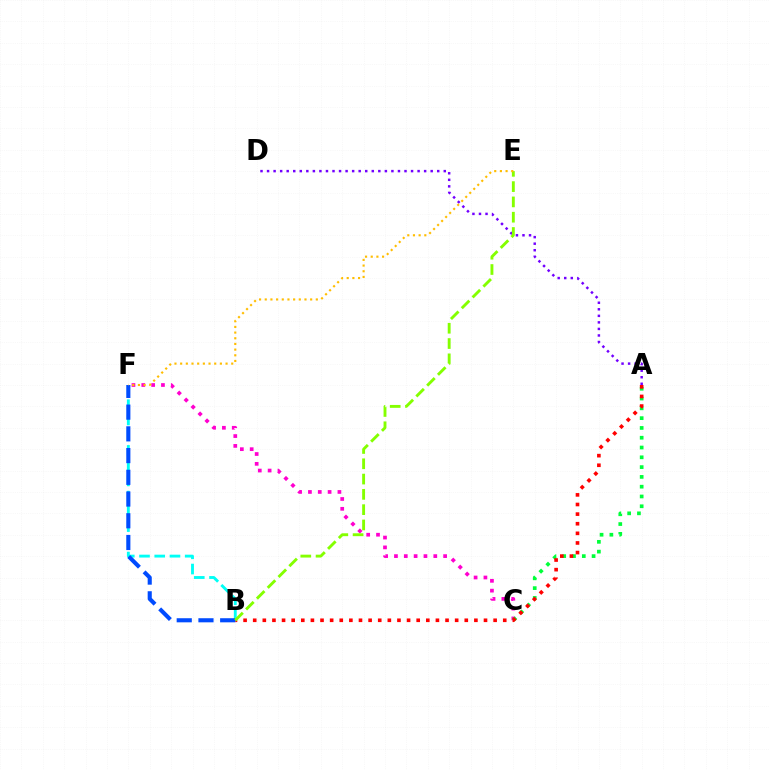{('C', 'F'): [{'color': '#ff00cf', 'line_style': 'dotted', 'thickness': 2.67}], ('A', 'C'): [{'color': '#00ff39', 'line_style': 'dotted', 'thickness': 2.66}], ('A', 'B'): [{'color': '#ff0000', 'line_style': 'dotted', 'thickness': 2.61}], ('B', 'F'): [{'color': '#00fff6', 'line_style': 'dashed', 'thickness': 2.07}, {'color': '#004bff', 'line_style': 'dashed', 'thickness': 2.95}], ('A', 'D'): [{'color': '#7200ff', 'line_style': 'dotted', 'thickness': 1.78}], ('B', 'E'): [{'color': '#84ff00', 'line_style': 'dashed', 'thickness': 2.08}], ('E', 'F'): [{'color': '#ffbd00', 'line_style': 'dotted', 'thickness': 1.54}]}